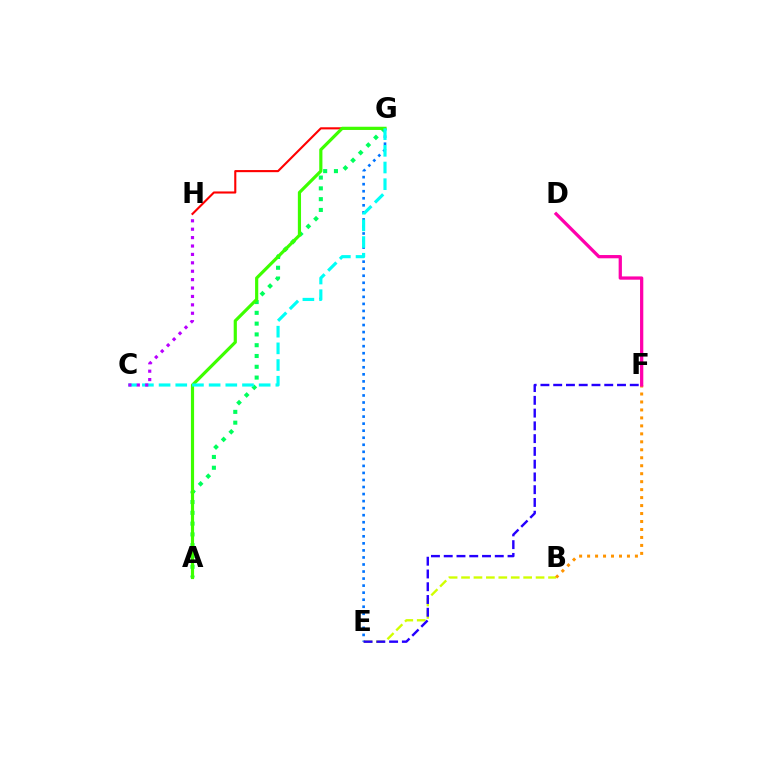{('B', 'E'): [{'color': '#d1ff00', 'line_style': 'dashed', 'thickness': 1.69}], ('B', 'F'): [{'color': '#ff9400', 'line_style': 'dotted', 'thickness': 2.17}], ('A', 'G'): [{'color': '#00ff5c', 'line_style': 'dotted', 'thickness': 2.93}, {'color': '#3dff00', 'line_style': 'solid', 'thickness': 2.29}], ('G', 'H'): [{'color': '#ff0000', 'line_style': 'solid', 'thickness': 1.52}], ('E', 'G'): [{'color': '#0074ff', 'line_style': 'dotted', 'thickness': 1.91}], ('E', 'F'): [{'color': '#2500ff', 'line_style': 'dashed', 'thickness': 1.73}], ('D', 'F'): [{'color': '#ff00ac', 'line_style': 'solid', 'thickness': 2.35}], ('C', 'G'): [{'color': '#00fff6', 'line_style': 'dashed', 'thickness': 2.27}], ('C', 'H'): [{'color': '#b900ff', 'line_style': 'dotted', 'thickness': 2.28}]}